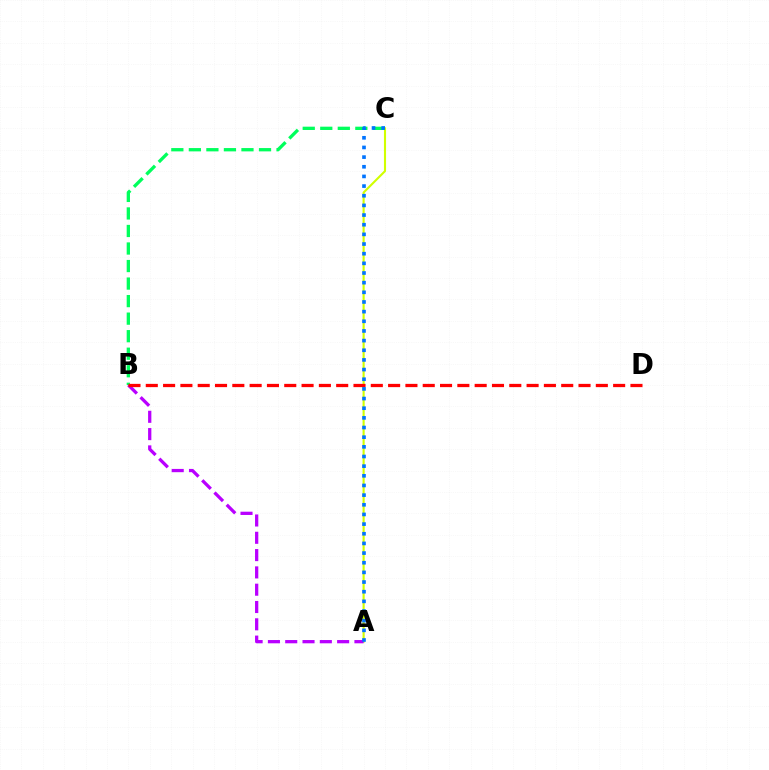{('A', 'C'): [{'color': '#d1ff00', 'line_style': 'solid', 'thickness': 1.52}, {'color': '#0074ff', 'line_style': 'dotted', 'thickness': 2.62}], ('A', 'B'): [{'color': '#b900ff', 'line_style': 'dashed', 'thickness': 2.35}], ('B', 'C'): [{'color': '#00ff5c', 'line_style': 'dashed', 'thickness': 2.38}], ('B', 'D'): [{'color': '#ff0000', 'line_style': 'dashed', 'thickness': 2.35}]}